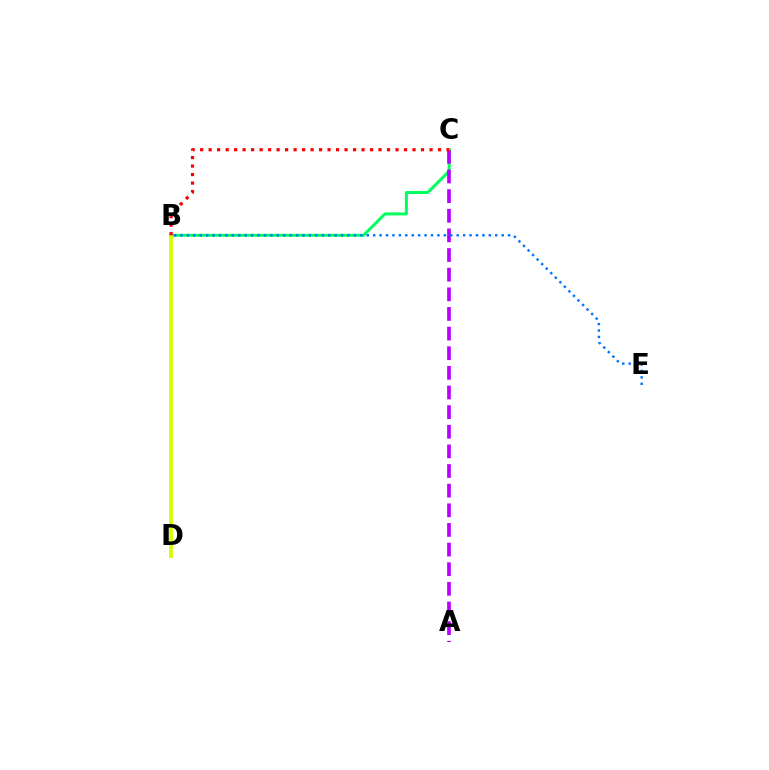{('B', 'C'): [{'color': '#00ff5c', 'line_style': 'solid', 'thickness': 2.16}, {'color': '#ff0000', 'line_style': 'dotted', 'thickness': 2.31}], ('A', 'C'): [{'color': '#b900ff', 'line_style': 'dashed', 'thickness': 2.67}], ('B', 'D'): [{'color': '#d1ff00', 'line_style': 'solid', 'thickness': 2.72}], ('B', 'E'): [{'color': '#0074ff', 'line_style': 'dotted', 'thickness': 1.75}]}